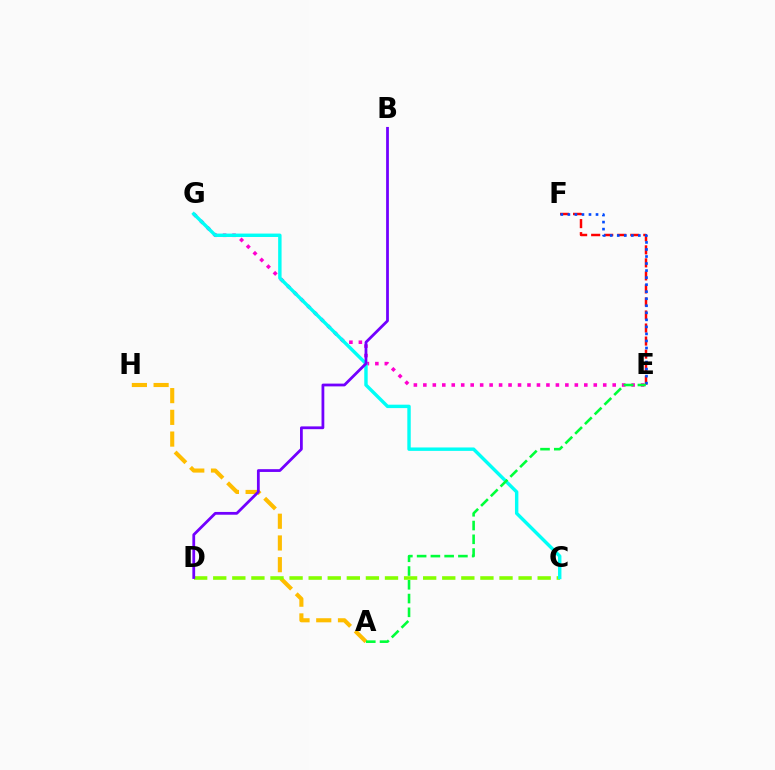{('E', 'F'): [{'color': '#ff0000', 'line_style': 'dashed', 'thickness': 1.77}, {'color': '#004bff', 'line_style': 'dotted', 'thickness': 1.91}], ('A', 'H'): [{'color': '#ffbd00', 'line_style': 'dashed', 'thickness': 2.95}], ('C', 'D'): [{'color': '#84ff00', 'line_style': 'dashed', 'thickness': 2.59}], ('E', 'G'): [{'color': '#ff00cf', 'line_style': 'dotted', 'thickness': 2.57}], ('C', 'G'): [{'color': '#00fff6', 'line_style': 'solid', 'thickness': 2.46}], ('B', 'D'): [{'color': '#7200ff', 'line_style': 'solid', 'thickness': 2.0}], ('A', 'E'): [{'color': '#00ff39', 'line_style': 'dashed', 'thickness': 1.87}]}